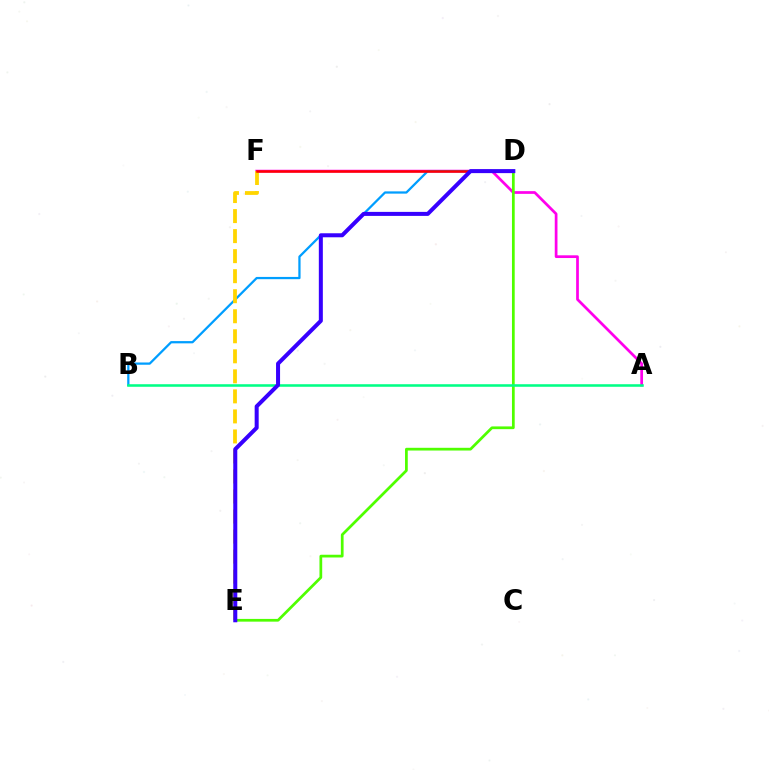{('A', 'F'): [{'color': '#ff00ed', 'line_style': 'solid', 'thickness': 1.96}], ('D', 'E'): [{'color': '#4fff00', 'line_style': 'solid', 'thickness': 1.97}, {'color': '#3700ff', 'line_style': 'solid', 'thickness': 2.89}], ('B', 'D'): [{'color': '#009eff', 'line_style': 'solid', 'thickness': 1.62}], ('E', 'F'): [{'color': '#ffd500', 'line_style': 'dashed', 'thickness': 2.72}], ('D', 'F'): [{'color': '#ff0000', 'line_style': 'solid', 'thickness': 1.83}], ('A', 'B'): [{'color': '#00ff86', 'line_style': 'solid', 'thickness': 1.84}]}